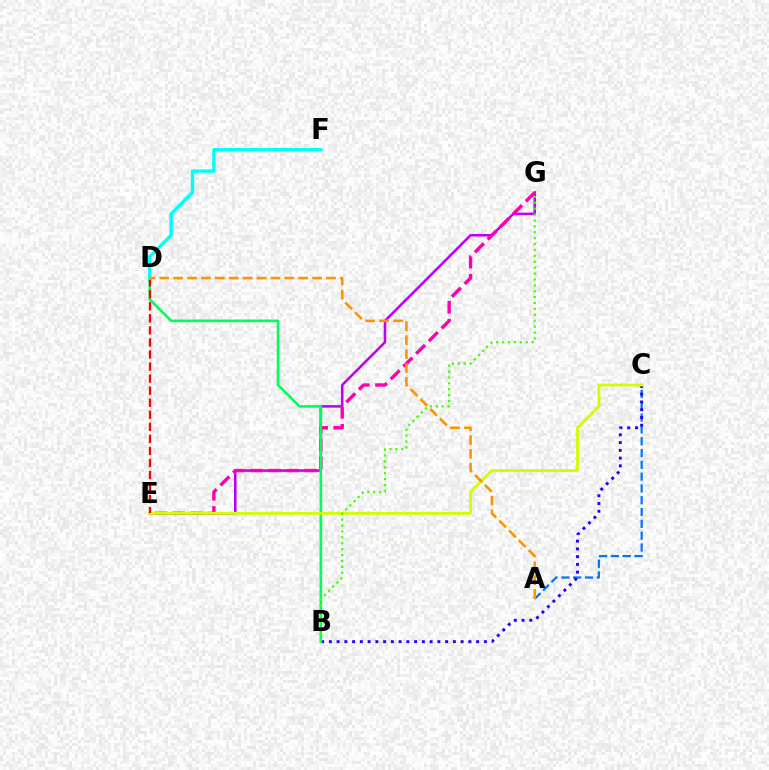{('E', 'G'): [{'color': '#b900ff', 'line_style': 'solid', 'thickness': 1.83}, {'color': '#ff00ac', 'line_style': 'dashed', 'thickness': 2.44}], ('A', 'C'): [{'color': '#0074ff', 'line_style': 'dashed', 'thickness': 1.6}], ('B', 'C'): [{'color': '#2500ff', 'line_style': 'dotted', 'thickness': 2.11}], ('B', 'D'): [{'color': '#00ff5c', 'line_style': 'solid', 'thickness': 1.89}], ('C', 'E'): [{'color': '#d1ff00', 'line_style': 'solid', 'thickness': 2.06}], ('B', 'G'): [{'color': '#3dff00', 'line_style': 'dotted', 'thickness': 1.6}], ('D', 'E'): [{'color': '#ff0000', 'line_style': 'dashed', 'thickness': 1.64}], ('D', 'F'): [{'color': '#00fff6', 'line_style': 'solid', 'thickness': 2.43}], ('A', 'D'): [{'color': '#ff9400', 'line_style': 'dashed', 'thickness': 1.89}]}